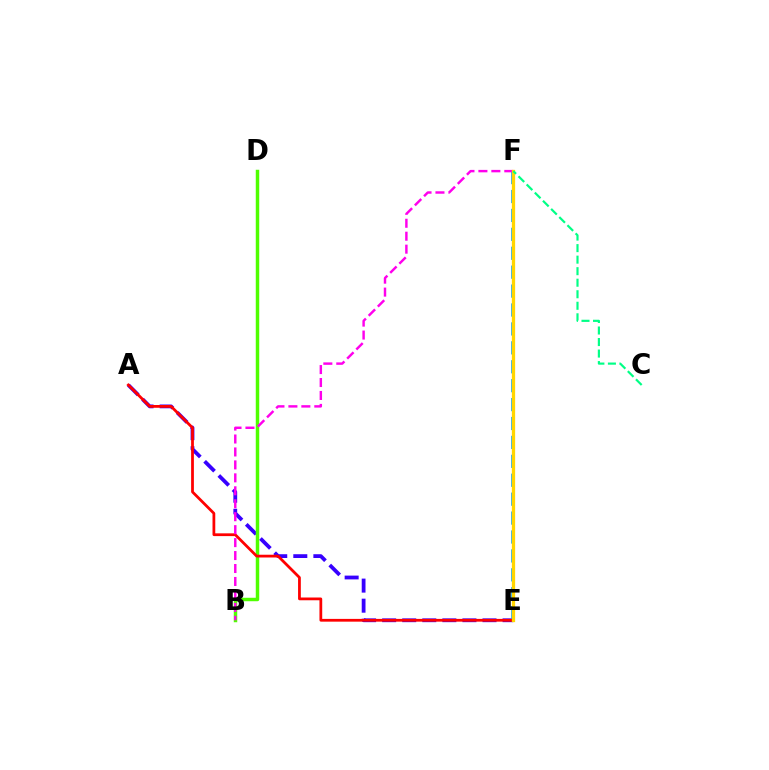{('A', 'E'): [{'color': '#3700ff', 'line_style': 'dashed', 'thickness': 2.73}, {'color': '#ff0000', 'line_style': 'solid', 'thickness': 1.99}], ('B', 'D'): [{'color': '#4fff00', 'line_style': 'solid', 'thickness': 2.5}], ('E', 'F'): [{'color': '#009eff', 'line_style': 'dashed', 'thickness': 2.57}, {'color': '#ffd500', 'line_style': 'solid', 'thickness': 2.36}], ('B', 'F'): [{'color': '#ff00ed', 'line_style': 'dashed', 'thickness': 1.76}], ('C', 'F'): [{'color': '#00ff86', 'line_style': 'dashed', 'thickness': 1.57}]}